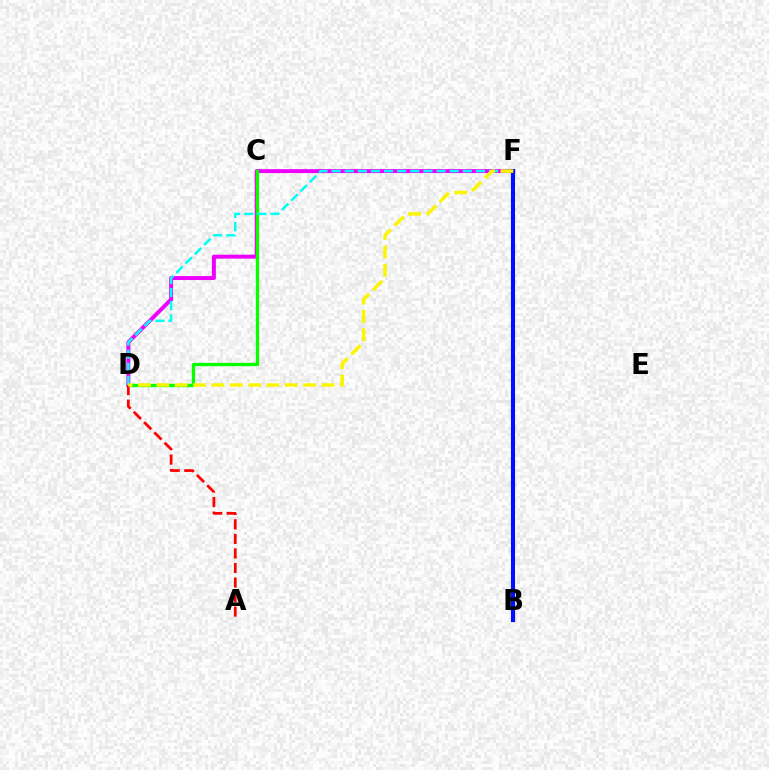{('D', 'F'): [{'color': '#ee00ff', 'line_style': 'solid', 'thickness': 2.84}, {'color': '#00fff6', 'line_style': 'dashed', 'thickness': 1.78}, {'color': '#fcf500', 'line_style': 'dashed', 'thickness': 2.49}], ('C', 'D'): [{'color': '#08ff00', 'line_style': 'solid', 'thickness': 2.38}], ('A', 'D'): [{'color': '#ff0000', 'line_style': 'dashed', 'thickness': 1.98}], ('B', 'F'): [{'color': '#0010ff', 'line_style': 'solid', 'thickness': 2.96}]}